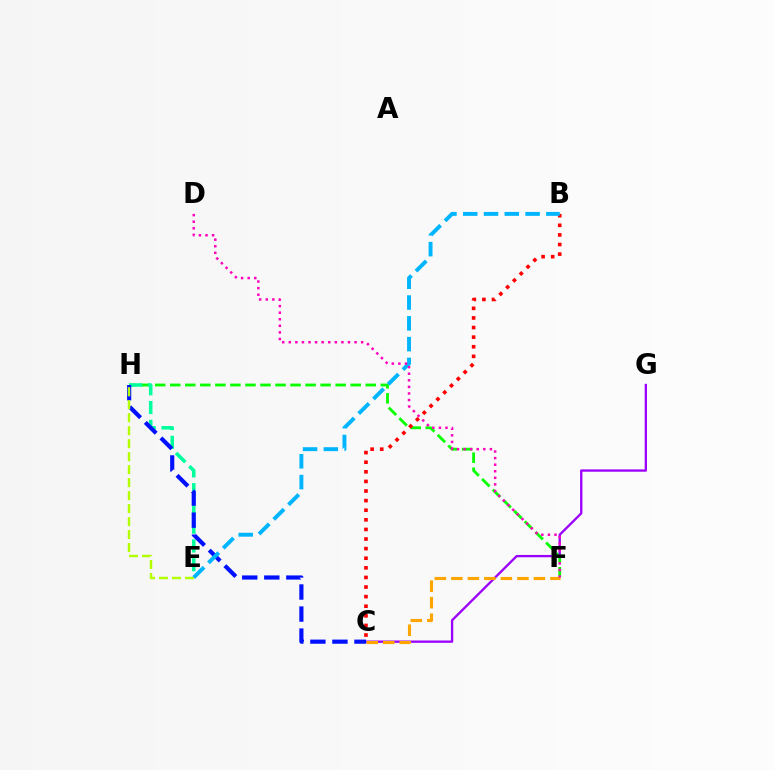{('F', 'H'): [{'color': '#08ff00', 'line_style': 'dashed', 'thickness': 2.04}], ('E', 'H'): [{'color': '#00ff9d', 'line_style': 'dashed', 'thickness': 2.55}, {'color': '#b3ff00', 'line_style': 'dashed', 'thickness': 1.76}], ('C', 'G'): [{'color': '#9b00ff', 'line_style': 'solid', 'thickness': 1.67}], ('C', 'H'): [{'color': '#0010ff', 'line_style': 'dashed', 'thickness': 3.0}], ('C', 'F'): [{'color': '#ffa500', 'line_style': 'dashed', 'thickness': 2.24}], ('B', 'C'): [{'color': '#ff0000', 'line_style': 'dotted', 'thickness': 2.61}], ('B', 'E'): [{'color': '#00b5ff', 'line_style': 'dashed', 'thickness': 2.82}], ('D', 'F'): [{'color': '#ff00bd', 'line_style': 'dotted', 'thickness': 1.79}]}